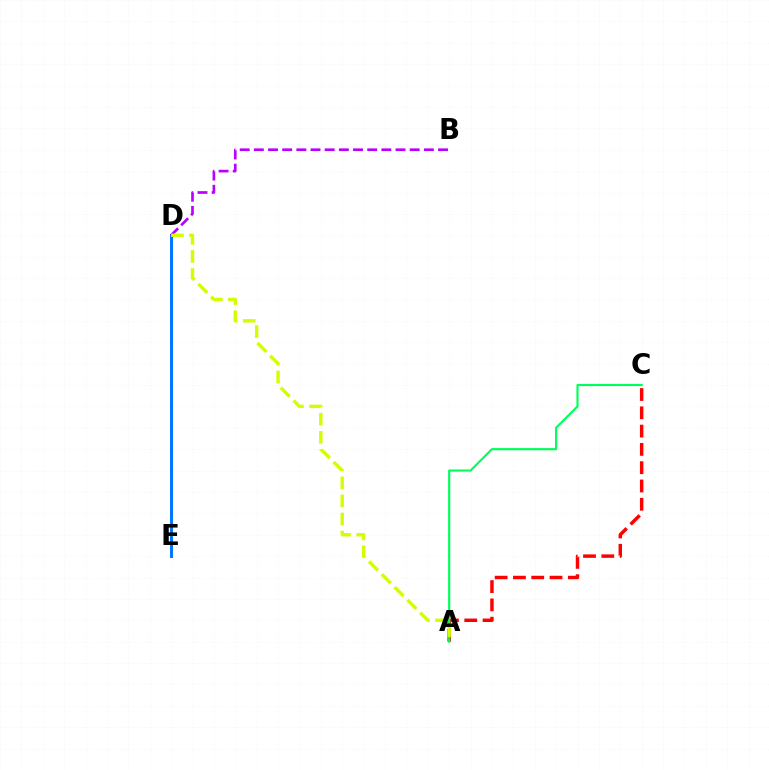{('D', 'E'): [{'color': '#0074ff', 'line_style': 'solid', 'thickness': 2.12}], ('A', 'C'): [{'color': '#ff0000', 'line_style': 'dashed', 'thickness': 2.49}, {'color': '#00ff5c', 'line_style': 'solid', 'thickness': 1.55}], ('B', 'D'): [{'color': '#b900ff', 'line_style': 'dashed', 'thickness': 1.92}], ('A', 'D'): [{'color': '#d1ff00', 'line_style': 'dashed', 'thickness': 2.46}]}